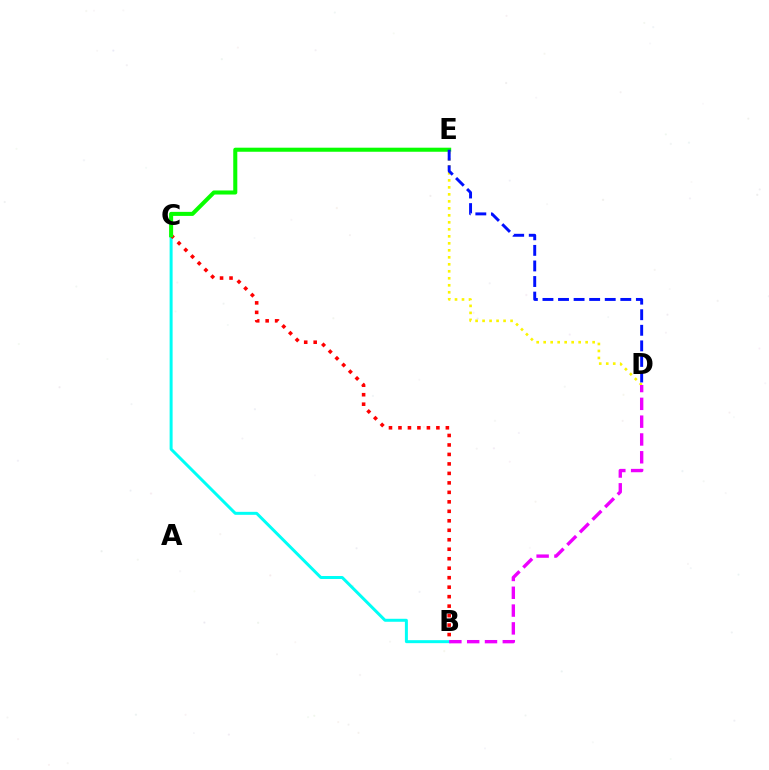{('B', 'C'): [{'color': '#00fff6', 'line_style': 'solid', 'thickness': 2.15}, {'color': '#ff0000', 'line_style': 'dotted', 'thickness': 2.58}], ('C', 'E'): [{'color': '#08ff00', 'line_style': 'solid', 'thickness': 2.92}], ('D', 'E'): [{'color': '#fcf500', 'line_style': 'dotted', 'thickness': 1.9}, {'color': '#0010ff', 'line_style': 'dashed', 'thickness': 2.12}], ('B', 'D'): [{'color': '#ee00ff', 'line_style': 'dashed', 'thickness': 2.42}]}